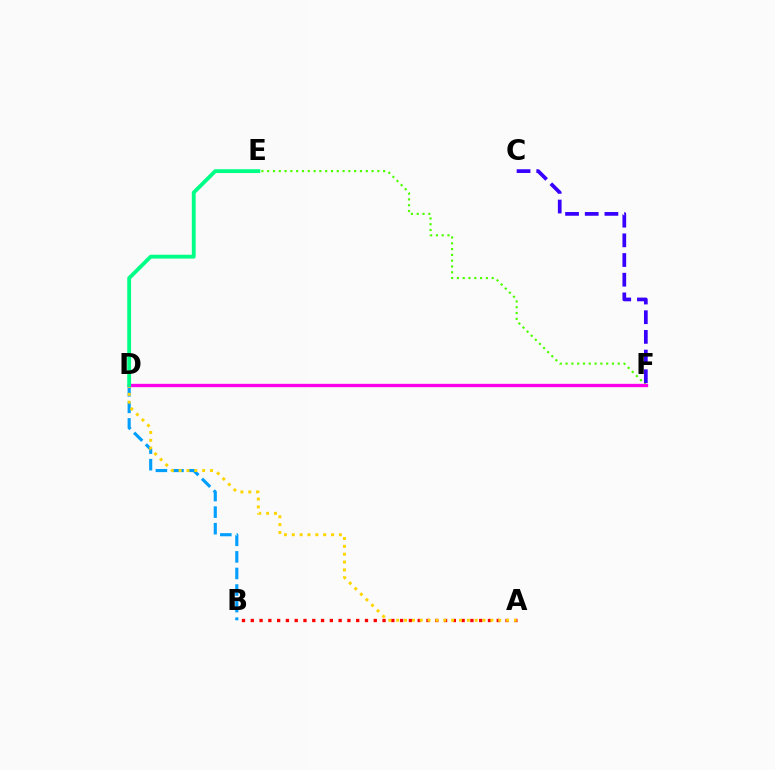{('A', 'B'): [{'color': '#ff0000', 'line_style': 'dotted', 'thickness': 2.39}], ('E', 'F'): [{'color': '#4fff00', 'line_style': 'dotted', 'thickness': 1.58}], ('B', 'D'): [{'color': '#009eff', 'line_style': 'dashed', 'thickness': 2.25}], ('A', 'D'): [{'color': '#ffd500', 'line_style': 'dotted', 'thickness': 2.13}], ('D', 'F'): [{'color': '#ff00ed', 'line_style': 'solid', 'thickness': 2.4}], ('D', 'E'): [{'color': '#00ff86', 'line_style': 'solid', 'thickness': 2.77}], ('C', 'F'): [{'color': '#3700ff', 'line_style': 'dashed', 'thickness': 2.67}]}